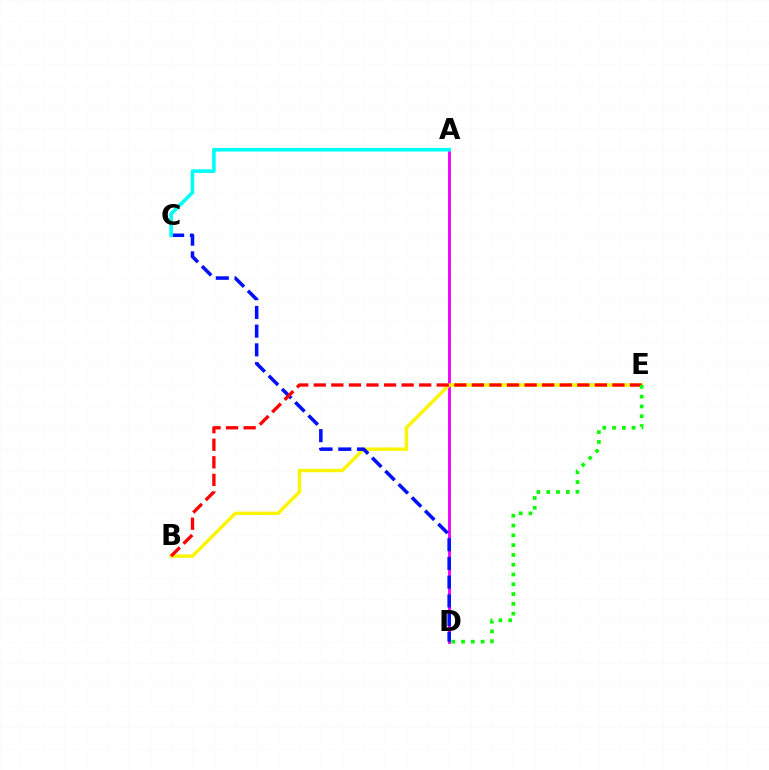{('A', 'D'): [{'color': '#ee00ff', 'line_style': 'solid', 'thickness': 2.06}], ('B', 'E'): [{'color': '#fcf500', 'line_style': 'solid', 'thickness': 2.45}, {'color': '#ff0000', 'line_style': 'dashed', 'thickness': 2.39}], ('C', 'D'): [{'color': '#0010ff', 'line_style': 'dashed', 'thickness': 2.54}], ('D', 'E'): [{'color': '#08ff00', 'line_style': 'dotted', 'thickness': 2.66}], ('A', 'C'): [{'color': '#00fff6', 'line_style': 'solid', 'thickness': 2.61}]}